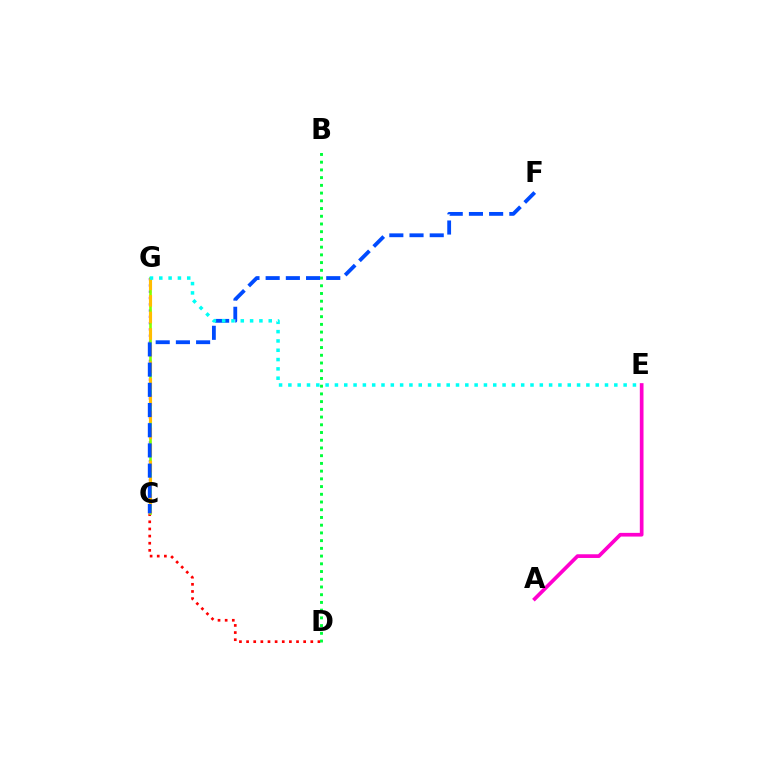{('C', 'G'): [{'color': '#7200ff', 'line_style': 'dotted', 'thickness': 1.71}, {'color': '#84ff00', 'line_style': 'solid', 'thickness': 1.91}, {'color': '#ffbd00', 'line_style': 'dashed', 'thickness': 2.25}], ('C', 'D'): [{'color': '#ff0000', 'line_style': 'dotted', 'thickness': 1.94}], ('A', 'E'): [{'color': '#ff00cf', 'line_style': 'solid', 'thickness': 2.66}], ('C', 'F'): [{'color': '#004bff', 'line_style': 'dashed', 'thickness': 2.74}], ('E', 'G'): [{'color': '#00fff6', 'line_style': 'dotted', 'thickness': 2.53}], ('B', 'D'): [{'color': '#00ff39', 'line_style': 'dotted', 'thickness': 2.1}]}